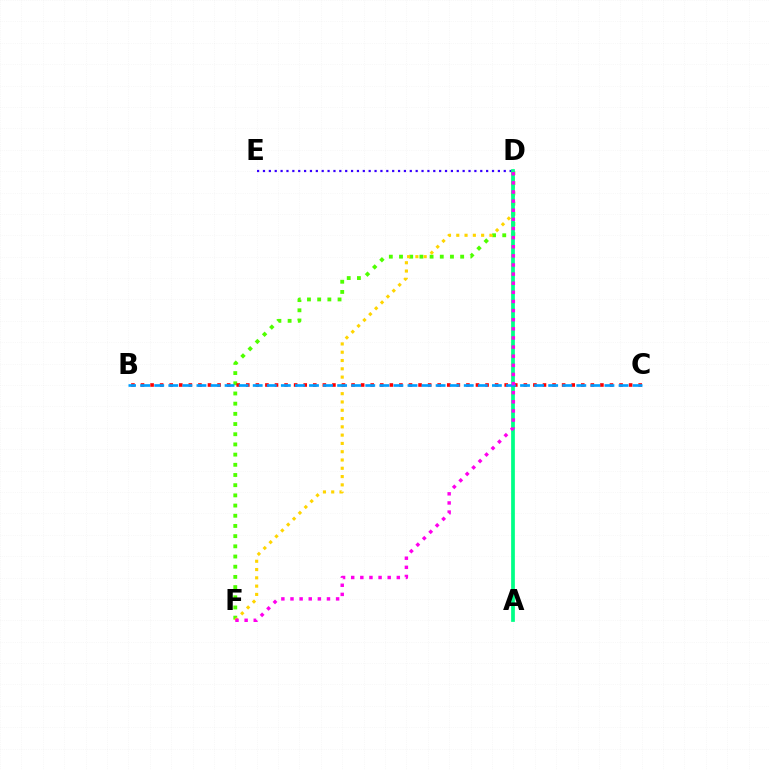{('D', 'F'): [{'color': '#4fff00', 'line_style': 'dotted', 'thickness': 2.77}, {'color': '#ffd500', 'line_style': 'dotted', 'thickness': 2.25}, {'color': '#ff00ed', 'line_style': 'dotted', 'thickness': 2.48}], ('D', 'E'): [{'color': '#3700ff', 'line_style': 'dotted', 'thickness': 1.6}], ('A', 'D'): [{'color': '#00ff86', 'line_style': 'solid', 'thickness': 2.69}], ('B', 'C'): [{'color': '#ff0000', 'line_style': 'dotted', 'thickness': 2.6}, {'color': '#009eff', 'line_style': 'dashed', 'thickness': 1.91}]}